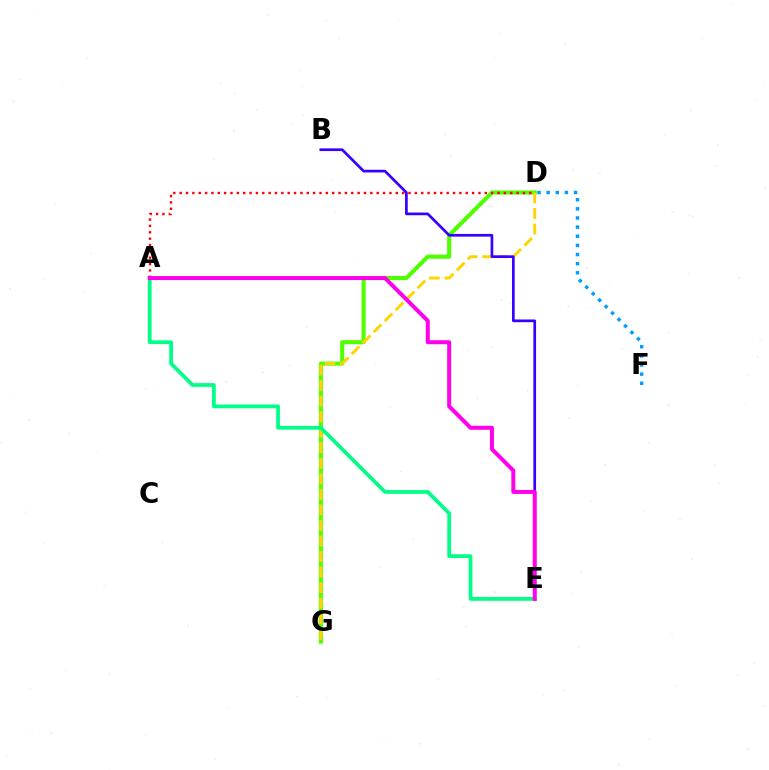{('D', 'G'): [{'color': '#4fff00', 'line_style': 'solid', 'thickness': 2.96}, {'color': '#ffd500', 'line_style': 'dashed', 'thickness': 2.11}], ('A', 'E'): [{'color': '#00ff86', 'line_style': 'solid', 'thickness': 2.71}, {'color': '#ff00ed', 'line_style': 'solid', 'thickness': 2.88}], ('A', 'D'): [{'color': '#ff0000', 'line_style': 'dotted', 'thickness': 1.73}], ('B', 'E'): [{'color': '#3700ff', 'line_style': 'solid', 'thickness': 1.95}], ('D', 'F'): [{'color': '#009eff', 'line_style': 'dotted', 'thickness': 2.48}]}